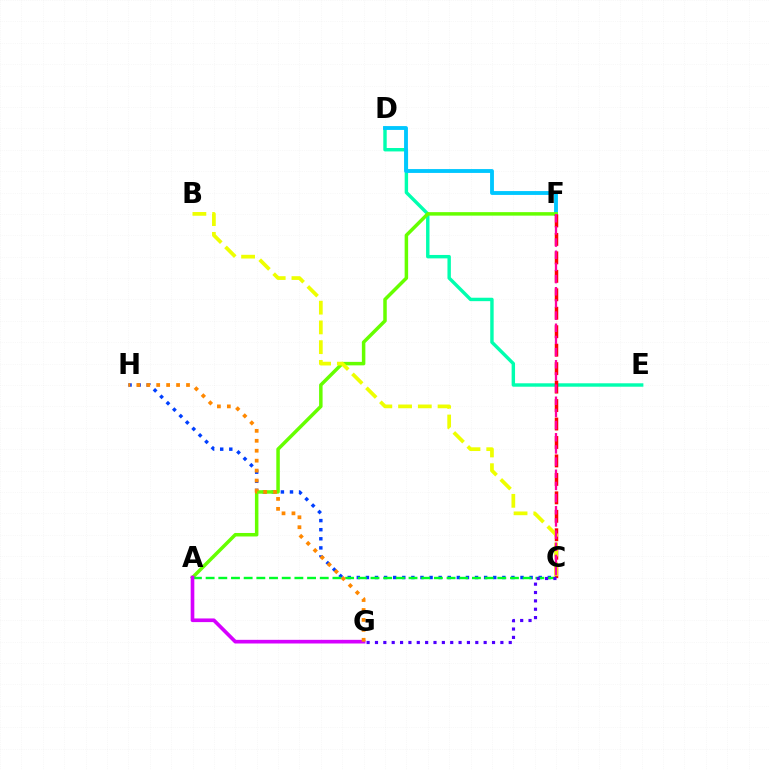{('D', 'E'): [{'color': '#00ffaf', 'line_style': 'solid', 'thickness': 2.46}], ('C', 'H'): [{'color': '#003fff', 'line_style': 'dotted', 'thickness': 2.47}], ('D', 'F'): [{'color': '#00c7ff', 'line_style': 'solid', 'thickness': 2.77}], ('A', 'F'): [{'color': '#66ff00', 'line_style': 'solid', 'thickness': 2.52}], ('C', 'F'): [{'color': '#ff0000', 'line_style': 'dashed', 'thickness': 2.51}, {'color': '#ff00a0', 'line_style': 'dashed', 'thickness': 1.65}], ('A', 'C'): [{'color': '#00ff27', 'line_style': 'dashed', 'thickness': 1.72}], ('B', 'C'): [{'color': '#eeff00', 'line_style': 'dashed', 'thickness': 2.68}], ('A', 'G'): [{'color': '#d600ff', 'line_style': 'solid', 'thickness': 2.63}], ('G', 'H'): [{'color': '#ff8800', 'line_style': 'dotted', 'thickness': 2.7}], ('C', 'G'): [{'color': '#4f00ff', 'line_style': 'dotted', 'thickness': 2.27}]}